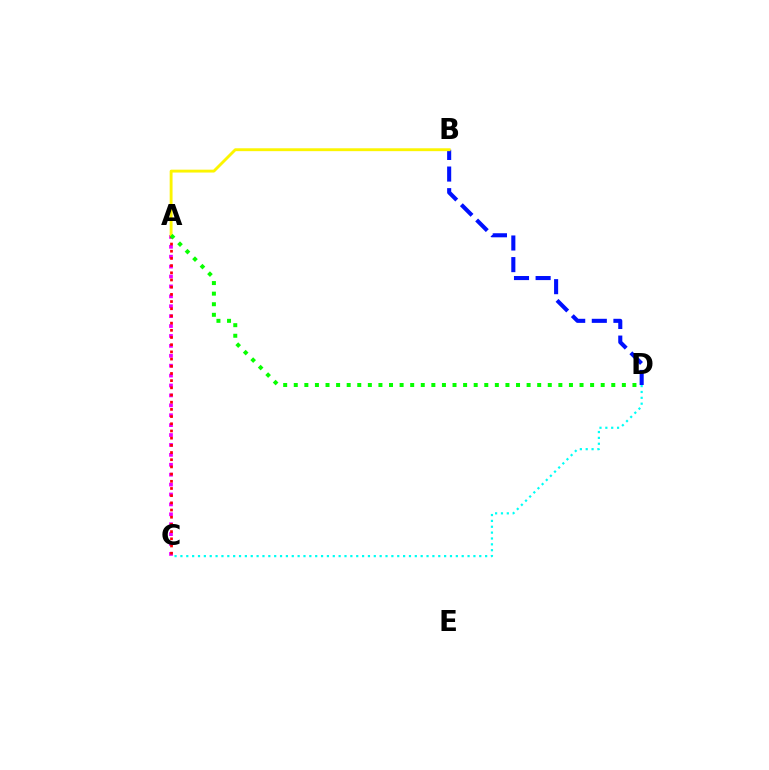{('A', 'C'): [{'color': '#ee00ff', 'line_style': 'dotted', 'thickness': 2.69}, {'color': '#ff0000', 'line_style': 'dotted', 'thickness': 1.95}], ('C', 'D'): [{'color': '#00fff6', 'line_style': 'dotted', 'thickness': 1.59}], ('B', 'D'): [{'color': '#0010ff', 'line_style': 'dashed', 'thickness': 2.94}], ('A', 'B'): [{'color': '#fcf500', 'line_style': 'solid', 'thickness': 2.07}], ('A', 'D'): [{'color': '#08ff00', 'line_style': 'dotted', 'thickness': 2.88}]}